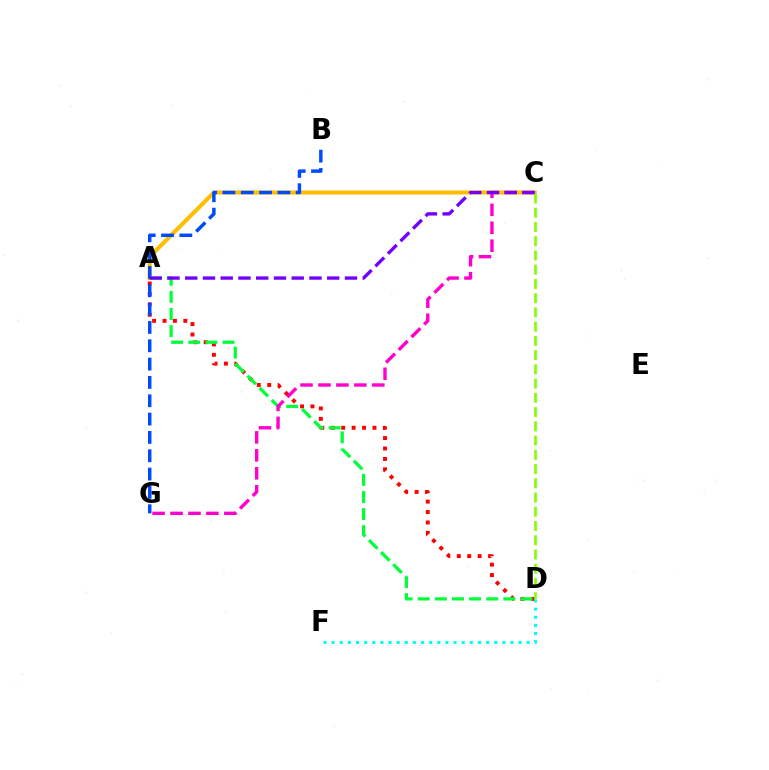{('A', 'D'): [{'color': '#ff0000', 'line_style': 'dotted', 'thickness': 2.83}, {'color': '#00ff39', 'line_style': 'dashed', 'thickness': 2.33}], ('A', 'C'): [{'color': '#ffbd00', 'line_style': 'solid', 'thickness': 2.91}, {'color': '#7200ff', 'line_style': 'dashed', 'thickness': 2.41}], ('B', 'G'): [{'color': '#004bff', 'line_style': 'dashed', 'thickness': 2.49}], ('C', 'G'): [{'color': '#ff00cf', 'line_style': 'dashed', 'thickness': 2.44}], ('C', 'D'): [{'color': '#84ff00', 'line_style': 'dashed', 'thickness': 1.93}], ('D', 'F'): [{'color': '#00fff6', 'line_style': 'dotted', 'thickness': 2.21}]}